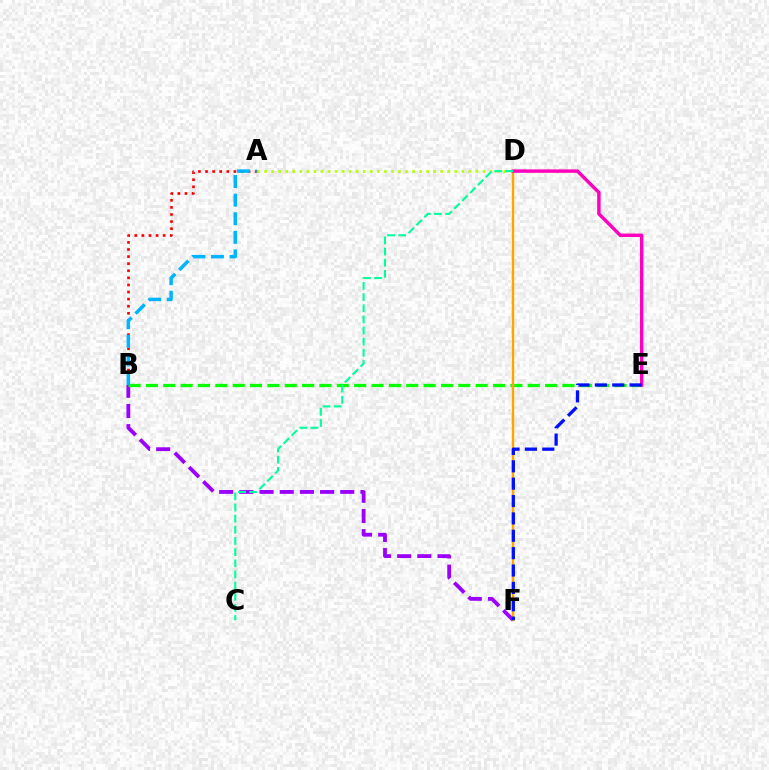{('A', 'B'): [{'color': '#ff0000', 'line_style': 'dotted', 'thickness': 1.93}, {'color': '#00b5ff', 'line_style': 'dashed', 'thickness': 2.53}], ('B', 'F'): [{'color': '#9b00ff', 'line_style': 'dashed', 'thickness': 2.74}], ('A', 'D'): [{'color': '#b3ff00', 'line_style': 'dotted', 'thickness': 1.91}], ('B', 'E'): [{'color': '#08ff00', 'line_style': 'dashed', 'thickness': 2.36}], ('D', 'F'): [{'color': '#ffa500', 'line_style': 'solid', 'thickness': 1.73}], ('D', 'E'): [{'color': '#ff00bd', 'line_style': 'solid', 'thickness': 2.46}], ('E', 'F'): [{'color': '#0010ff', 'line_style': 'dashed', 'thickness': 2.36}], ('C', 'D'): [{'color': '#00ff9d', 'line_style': 'dashed', 'thickness': 1.52}]}